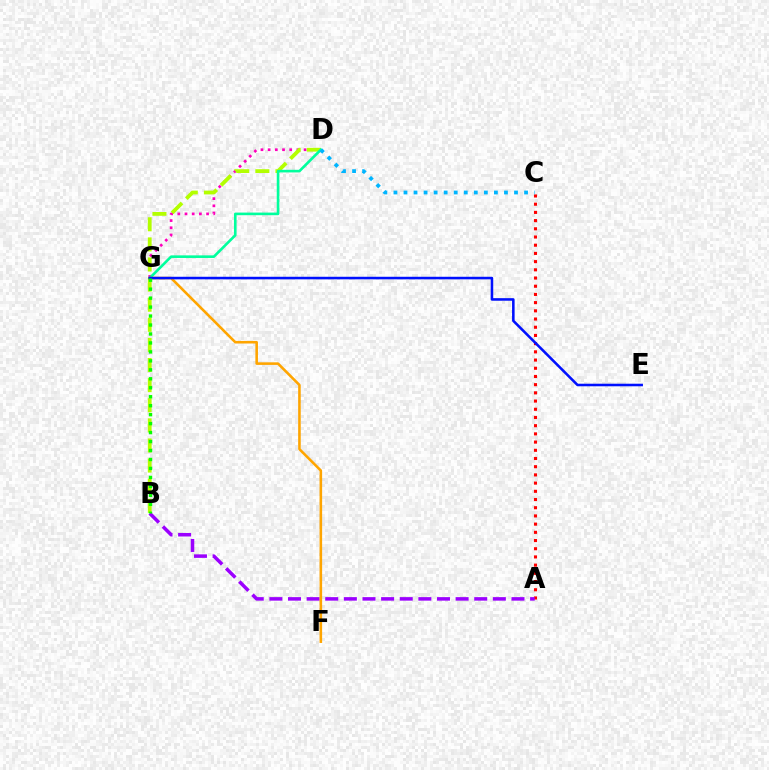{('A', 'C'): [{'color': '#ff0000', 'line_style': 'dotted', 'thickness': 2.23}], ('D', 'G'): [{'color': '#ff00bd', 'line_style': 'dotted', 'thickness': 1.95}, {'color': '#00ff9d', 'line_style': 'solid', 'thickness': 1.89}], ('B', 'D'): [{'color': '#b3ff00', 'line_style': 'dashed', 'thickness': 2.73}], ('A', 'B'): [{'color': '#9b00ff', 'line_style': 'dashed', 'thickness': 2.53}], ('F', 'G'): [{'color': '#ffa500', 'line_style': 'solid', 'thickness': 1.86}], ('E', 'G'): [{'color': '#0010ff', 'line_style': 'solid', 'thickness': 1.85}], ('B', 'G'): [{'color': '#08ff00', 'line_style': 'dotted', 'thickness': 2.44}], ('C', 'D'): [{'color': '#00b5ff', 'line_style': 'dotted', 'thickness': 2.73}]}